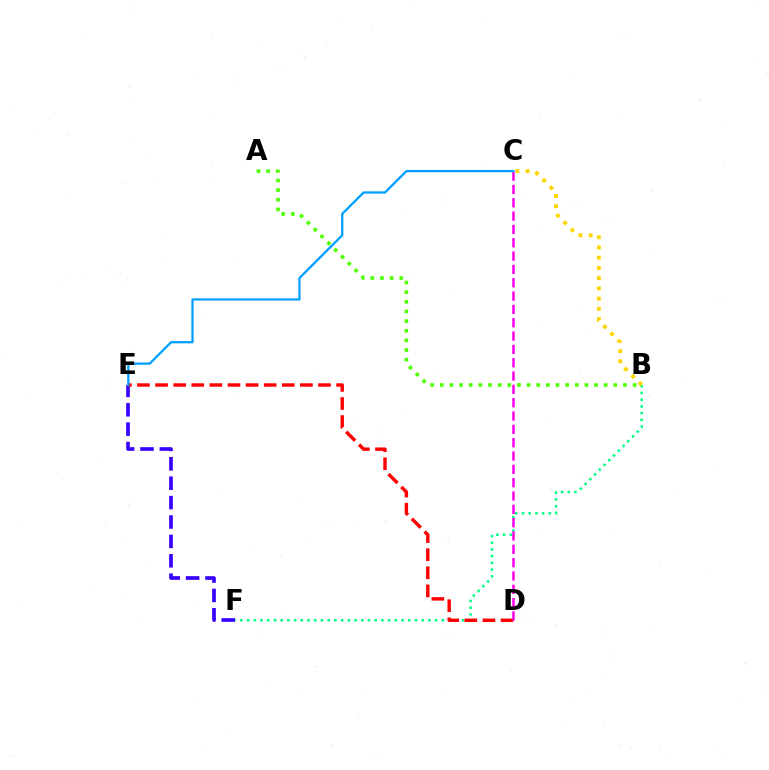{('E', 'F'): [{'color': '#3700ff', 'line_style': 'dashed', 'thickness': 2.64}], ('B', 'F'): [{'color': '#00ff86', 'line_style': 'dotted', 'thickness': 1.82}], ('D', 'E'): [{'color': '#ff0000', 'line_style': 'dashed', 'thickness': 2.46}], ('C', 'D'): [{'color': '#ff00ed', 'line_style': 'dashed', 'thickness': 1.81}], ('B', 'C'): [{'color': '#ffd500', 'line_style': 'dotted', 'thickness': 2.78}], ('A', 'B'): [{'color': '#4fff00', 'line_style': 'dotted', 'thickness': 2.62}], ('C', 'E'): [{'color': '#009eff', 'line_style': 'solid', 'thickness': 1.63}]}